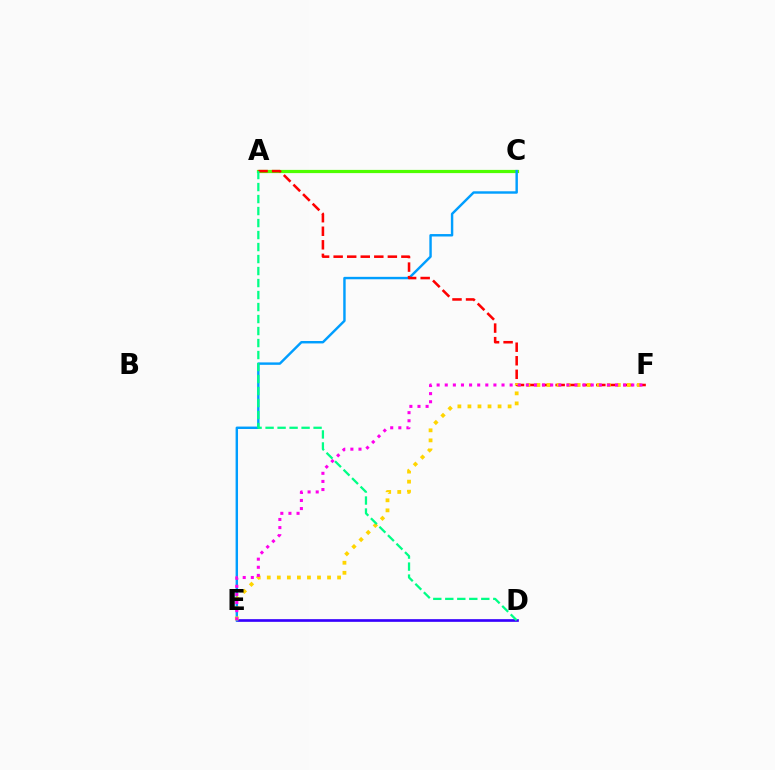{('A', 'C'): [{'color': '#4fff00', 'line_style': 'solid', 'thickness': 2.31}], ('D', 'E'): [{'color': '#3700ff', 'line_style': 'solid', 'thickness': 1.93}], ('C', 'E'): [{'color': '#009eff', 'line_style': 'solid', 'thickness': 1.75}], ('A', 'F'): [{'color': '#ff0000', 'line_style': 'dashed', 'thickness': 1.84}], ('E', 'F'): [{'color': '#ffd500', 'line_style': 'dotted', 'thickness': 2.73}, {'color': '#ff00ed', 'line_style': 'dotted', 'thickness': 2.2}], ('A', 'D'): [{'color': '#00ff86', 'line_style': 'dashed', 'thickness': 1.63}]}